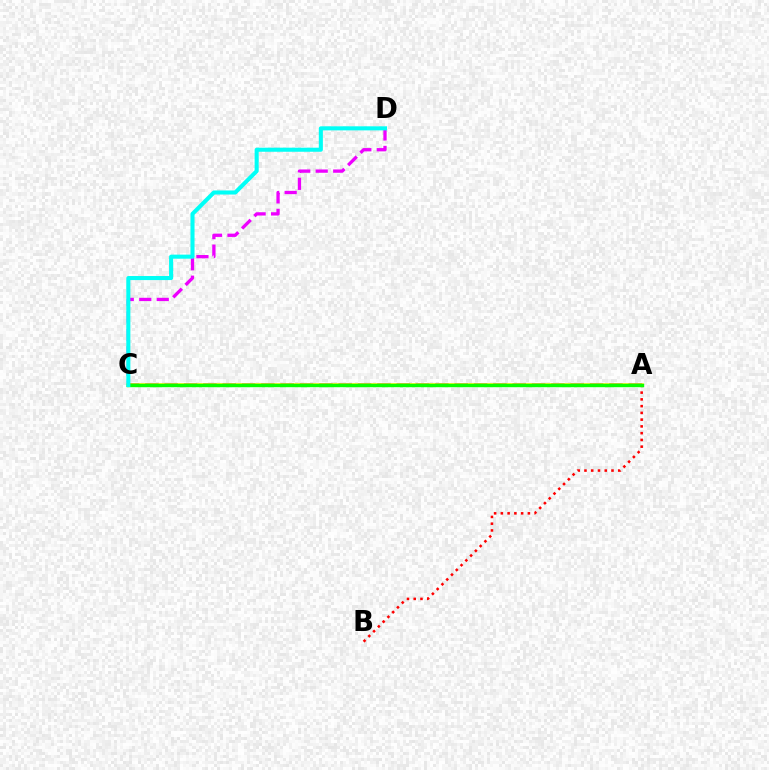{('A', 'B'): [{'color': '#ff0000', 'line_style': 'dotted', 'thickness': 1.84}], ('C', 'D'): [{'color': '#ee00ff', 'line_style': 'dashed', 'thickness': 2.38}, {'color': '#00fff6', 'line_style': 'solid', 'thickness': 2.93}], ('A', 'C'): [{'color': '#0010ff', 'line_style': 'dashed', 'thickness': 2.63}, {'color': '#fcf500', 'line_style': 'solid', 'thickness': 2.54}, {'color': '#08ff00', 'line_style': 'solid', 'thickness': 2.46}]}